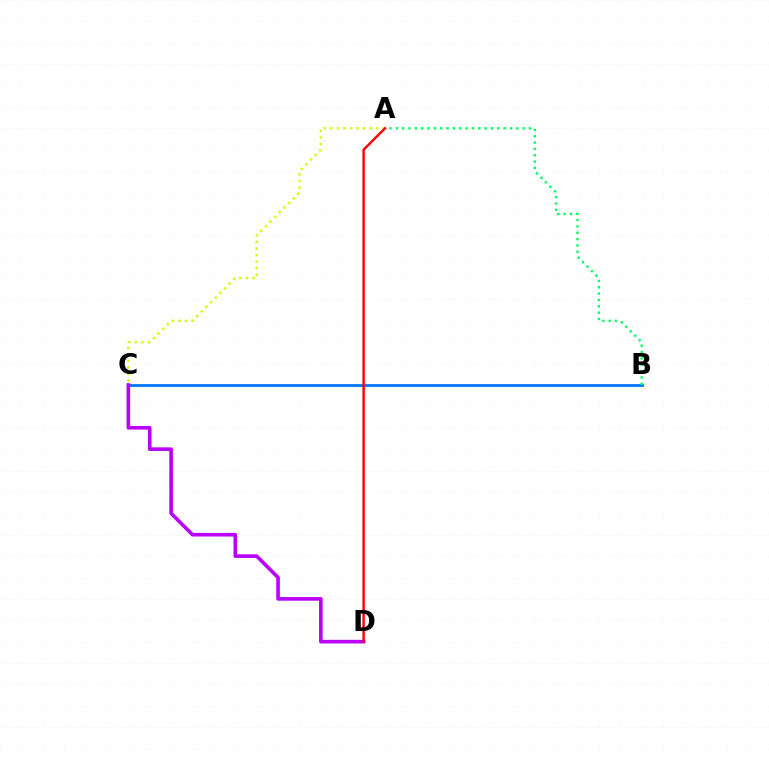{('A', 'C'): [{'color': '#d1ff00', 'line_style': 'dotted', 'thickness': 1.78}], ('B', 'C'): [{'color': '#0074ff', 'line_style': 'solid', 'thickness': 1.99}], ('C', 'D'): [{'color': '#b900ff', 'line_style': 'solid', 'thickness': 2.6}], ('A', 'B'): [{'color': '#00ff5c', 'line_style': 'dotted', 'thickness': 1.72}], ('A', 'D'): [{'color': '#ff0000', 'line_style': 'solid', 'thickness': 1.74}]}